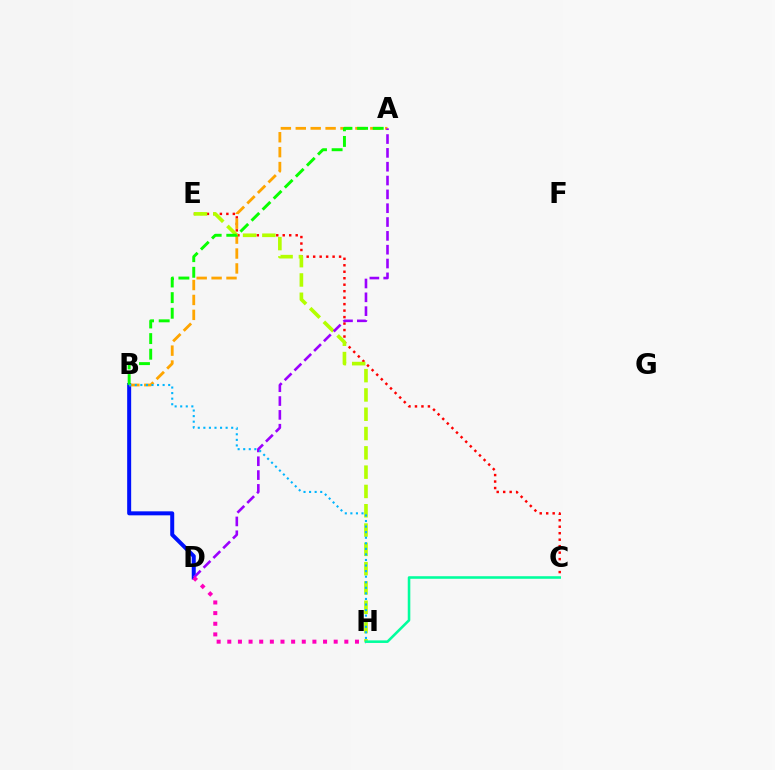{('B', 'D'): [{'color': '#0010ff', 'line_style': 'solid', 'thickness': 2.88}], ('C', 'E'): [{'color': '#ff0000', 'line_style': 'dotted', 'thickness': 1.76}], ('A', 'B'): [{'color': '#ffa500', 'line_style': 'dashed', 'thickness': 2.03}, {'color': '#08ff00', 'line_style': 'dashed', 'thickness': 2.12}], ('E', 'H'): [{'color': '#b3ff00', 'line_style': 'dashed', 'thickness': 2.62}], ('A', 'D'): [{'color': '#9b00ff', 'line_style': 'dashed', 'thickness': 1.88}], ('D', 'H'): [{'color': '#ff00bd', 'line_style': 'dotted', 'thickness': 2.89}], ('B', 'H'): [{'color': '#00b5ff', 'line_style': 'dotted', 'thickness': 1.51}], ('C', 'H'): [{'color': '#00ff9d', 'line_style': 'solid', 'thickness': 1.85}]}